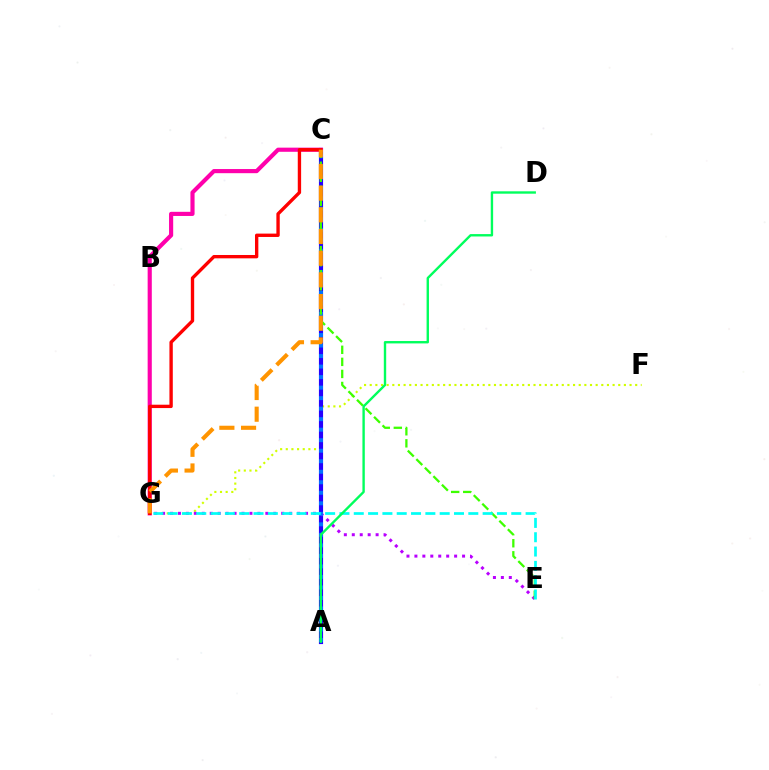{('F', 'G'): [{'color': '#d1ff00', 'line_style': 'dotted', 'thickness': 1.53}], ('A', 'C'): [{'color': '#2500ff', 'line_style': 'solid', 'thickness': 2.99}, {'color': '#0074ff', 'line_style': 'dotted', 'thickness': 2.86}], ('E', 'G'): [{'color': '#b900ff', 'line_style': 'dotted', 'thickness': 2.16}, {'color': '#00fff6', 'line_style': 'dashed', 'thickness': 1.95}], ('C', 'G'): [{'color': '#ff00ac', 'line_style': 'solid', 'thickness': 2.98}, {'color': '#ff0000', 'line_style': 'solid', 'thickness': 2.42}, {'color': '#ff9400', 'line_style': 'dashed', 'thickness': 2.95}], ('C', 'E'): [{'color': '#3dff00', 'line_style': 'dashed', 'thickness': 1.64}], ('A', 'D'): [{'color': '#00ff5c', 'line_style': 'solid', 'thickness': 1.71}]}